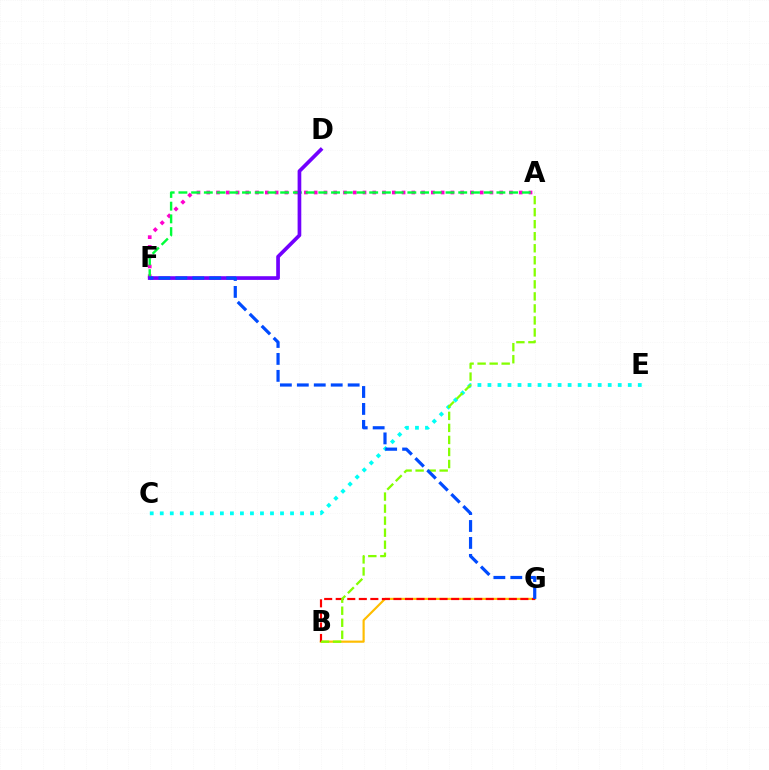{('B', 'G'): [{'color': '#ffbd00', 'line_style': 'solid', 'thickness': 1.56}, {'color': '#ff0000', 'line_style': 'dashed', 'thickness': 1.57}], ('A', 'F'): [{'color': '#ff00cf', 'line_style': 'dotted', 'thickness': 2.65}, {'color': '#00ff39', 'line_style': 'dashed', 'thickness': 1.73}], ('C', 'E'): [{'color': '#00fff6', 'line_style': 'dotted', 'thickness': 2.72}], ('D', 'F'): [{'color': '#7200ff', 'line_style': 'solid', 'thickness': 2.66}], ('A', 'B'): [{'color': '#84ff00', 'line_style': 'dashed', 'thickness': 1.63}], ('F', 'G'): [{'color': '#004bff', 'line_style': 'dashed', 'thickness': 2.3}]}